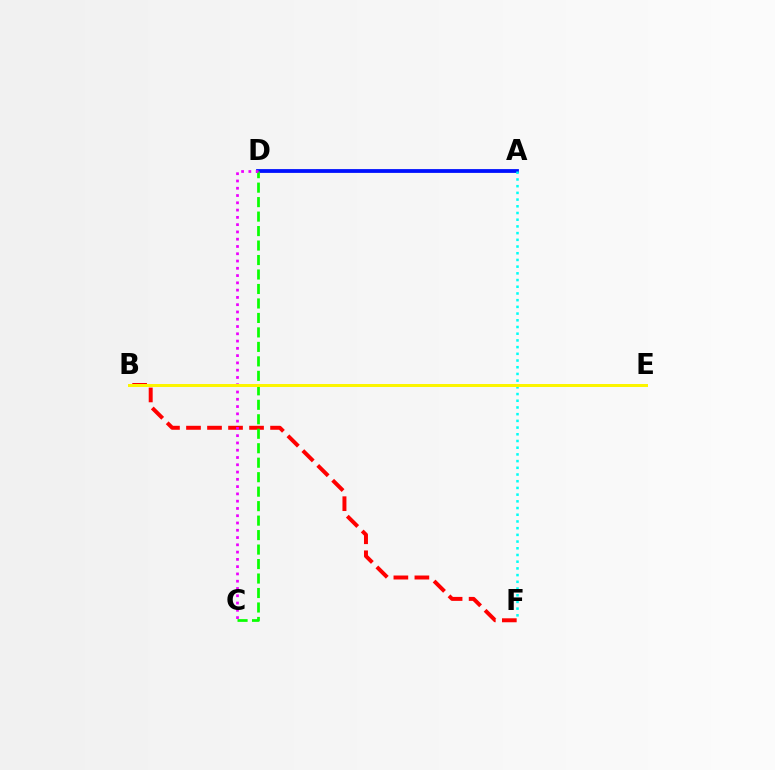{('A', 'D'): [{'color': '#0010ff', 'line_style': 'solid', 'thickness': 2.73}], ('A', 'F'): [{'color': '#00fff6', 'line_style': 'dotted', 'thickness': 1.82}], ('B', 'F'): [{'color': '#ff0000', 'line_style': 'dashed', 'thickness': 2.86}], ('C', 'D'): [{'color': '#08ff00', 'line_style': 'dashed', 'thickness': 1.97}, {'color': '#ee00ff', 'line_style': 'dotted', 'thickness': 1.98}], ('B', 'E'): [{'color': '#fcf500', 'line_style': 'solid', 'thickness': 2.15}]}